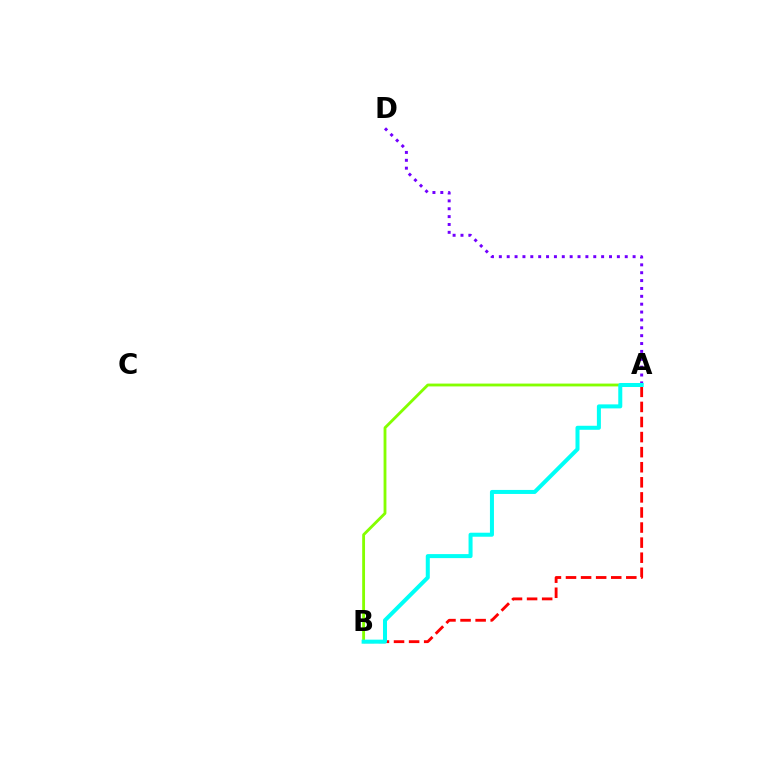{('A', 'D'): [{'color': '#7200ff', 'line_style': 'dotted', 'thickness': 2.14}], ('A', 'B'): [{'color': '#ff0000', 'line_style': 'dashed', 'thickness': 2.05}, {'color': '#84ff00', 'line_style': 'solid', 'thickness': 2.04}, {'color': '#00fff6', 'line_style': 'solid', 'thickness': 2.89}]}